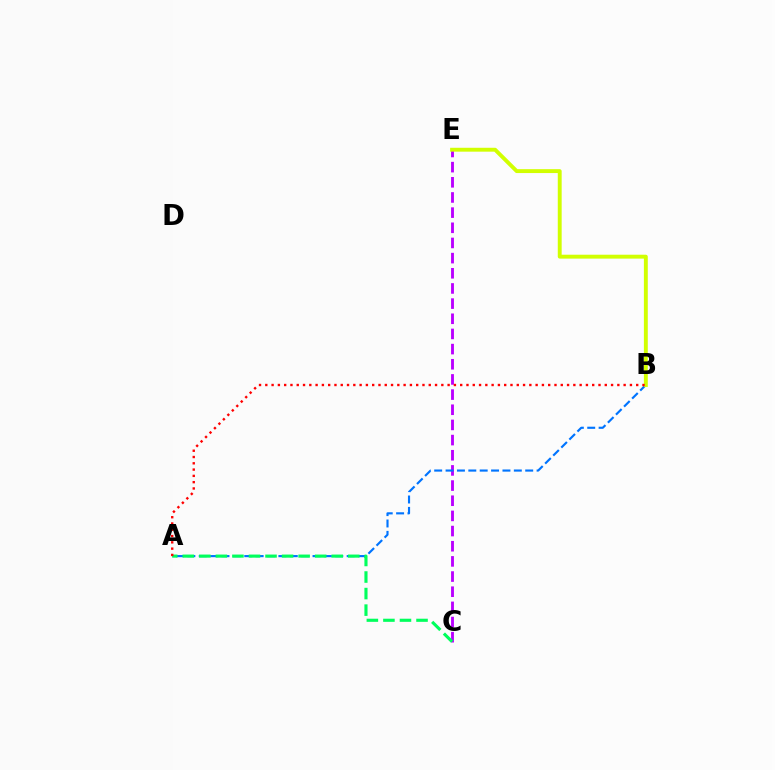{('C', 'E'): [{'color': '#b900ff', 'line_style': 'dashed', 'thickness': 2.06}], ('A', 'B'): [{'color': '#0074ff', 'line_style': 'dashed', 'thickness': 1.55}, {'color': '#ff0000', 'line_style': 'dotted', 'thickness': 1.71}], ('B', 'E'): [{'color': '#d1ff00', 'line_style': 'solid', 'thickness': 2.8}], ('A', 'C'): [{'color': '#00ff5c', 'line_style': 'dashed', 'thickness': 2.25}]}